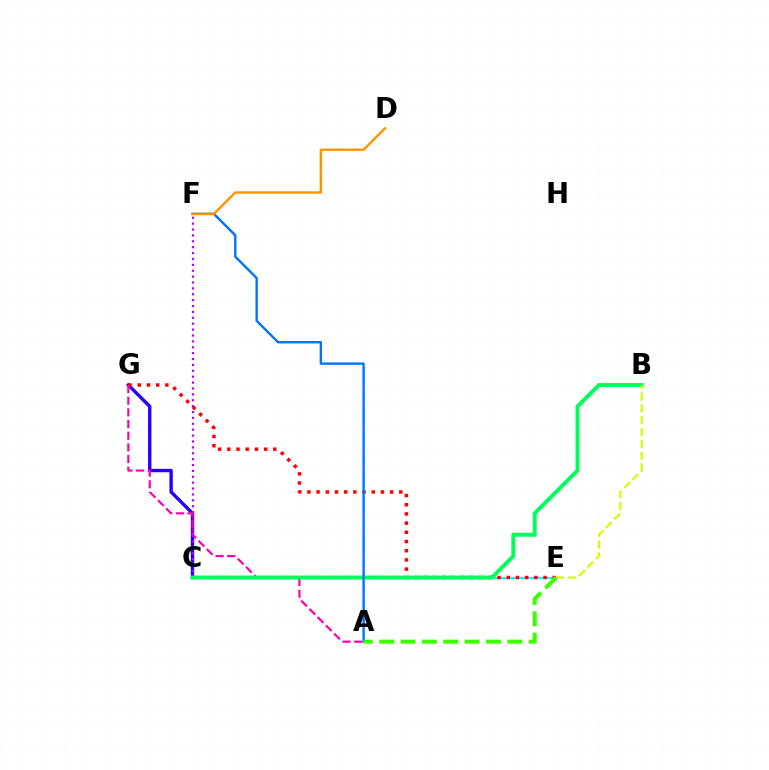{('C', 'G'): [{'color': '#2500ff', 'line_style': 'solid', 'thickness': 2.43}], ('C', 'E'): [{'color': '#00fff6', 'line_style': 'solid', 'thickness': 1.53}], ('E', 'G'): [{'color': '#ff0000', 'line_style': 'dotted', 'thickness': 2.5}], ('A', 'G'): [{'color': '#ff00ac', 'line_style': 'dashed', 'thickness': 1.58}], ('C', 'F'): [{'color': '#b900ff', 'line_style': 'dotted', 'thickness': 1.6}], ('B', 'C'): [{'color': '#00ff5c', 'line_style': 'solid', 'thickness': 2.83}], ('B', 'E'): [{'color': '#d1ff00', 'line_style': 'dashed', 'thickness': 1.61}], ('A', 'F'): [{'color': '#0074ff', 'line_style': 'solid', 'thickness': 1.72}], ('A', 'E'): [{'color': '#3dff00', 'line_style': 'dashed', 'thickness': 2.9}], ('D', 'F'): [{'color': '#ff9400', 'line_style': 'solid', 'thickness': 1.73}]}